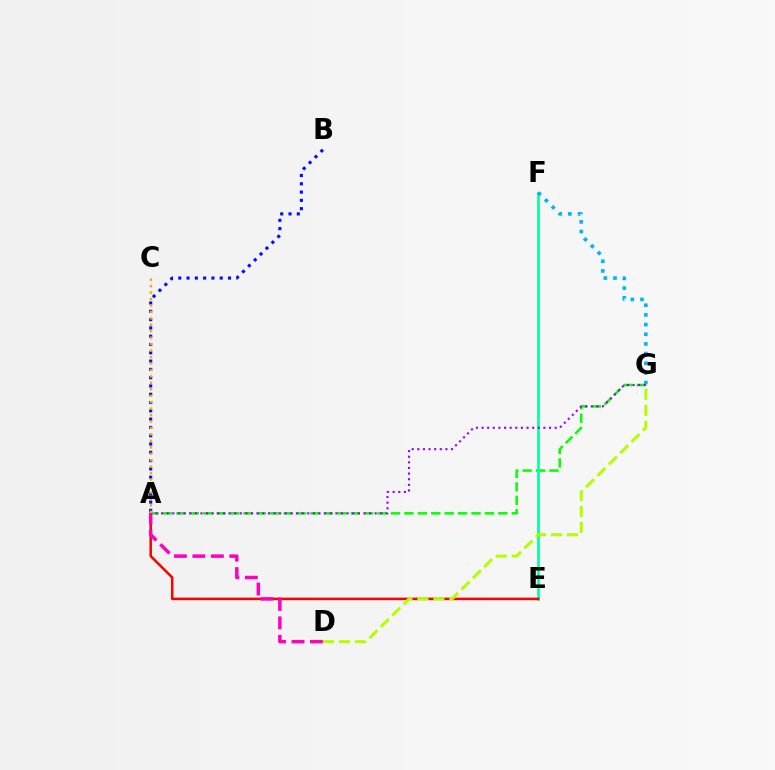{('A', 'G'): [{'color': '#08ff00', 'line_style': 'dashed', 'thickness': 1.82}, {'color': '#9b00ff', 'line_style': 'dotted', 'thickness': 1.53}], ('E', 'F'): [{'color': '#00ff9d', 'line_style': 'solid', 'thickness': 1.92}], ('A', 'E'): [{'color': '#ff0000', 'line_style': 'solid', 'thickness': 1.82}], ('A', 'B'): [{'color': '#0010ff', 'line_style': 'dotted', 'thickness': 2.25}], ('F', 'G'): [{'color': '#00b5ff', 'line_style': 'dotted', 'thickness': 2.63}], ('A', 'D'): [{'color': '#ff00bd', 'line_style': 'dashed', 'thickness': 2.51}], ('A', 'C'): [{'color': '#ffa500', 'line_style': 'dotted', 'thickness': 1.75}], ('D', 'G'): [{'color': '#b3ff00', 'line_style': 'dashed', 'thickness': 2.17}]}